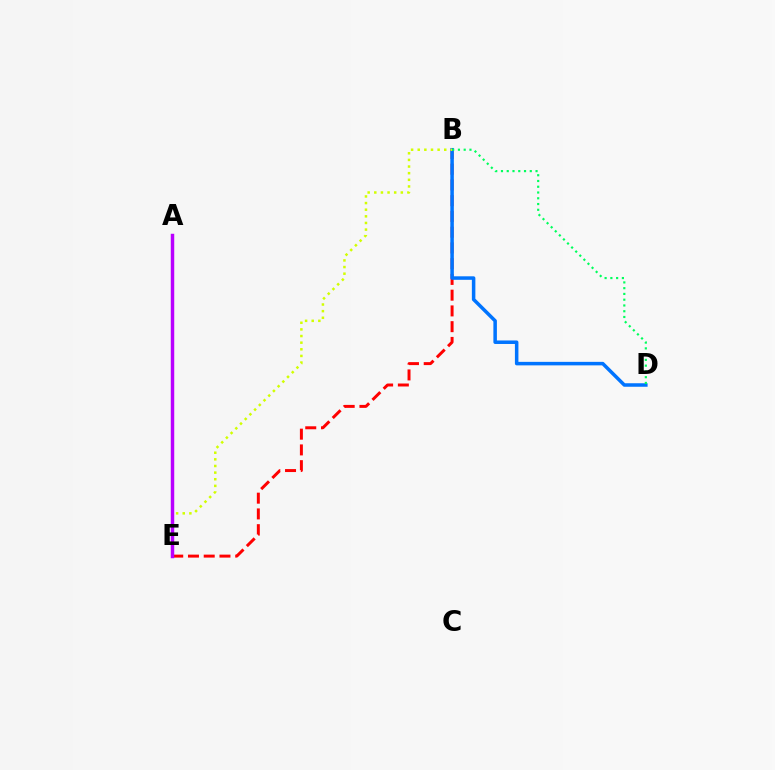{('B', 'E'): [{'color': '#ff0000', 'line_style': 'dashed', 'thickness': 2.14}, {'color': '#d1ff00', 'line_style': 'dotted', 'thickness': 1.8}], ('B', 'D'): [{'color': '#0074ff', 'line_style': 'solid', 'thickness': 2.53}, {'color': '#00ff5c', 'line_style': 'dotted', 'thickness': 1.57}], ('A', 'E'): [{'color': '#b900ff', 'line_style': 'solid', 'thickness': 2.49}]}